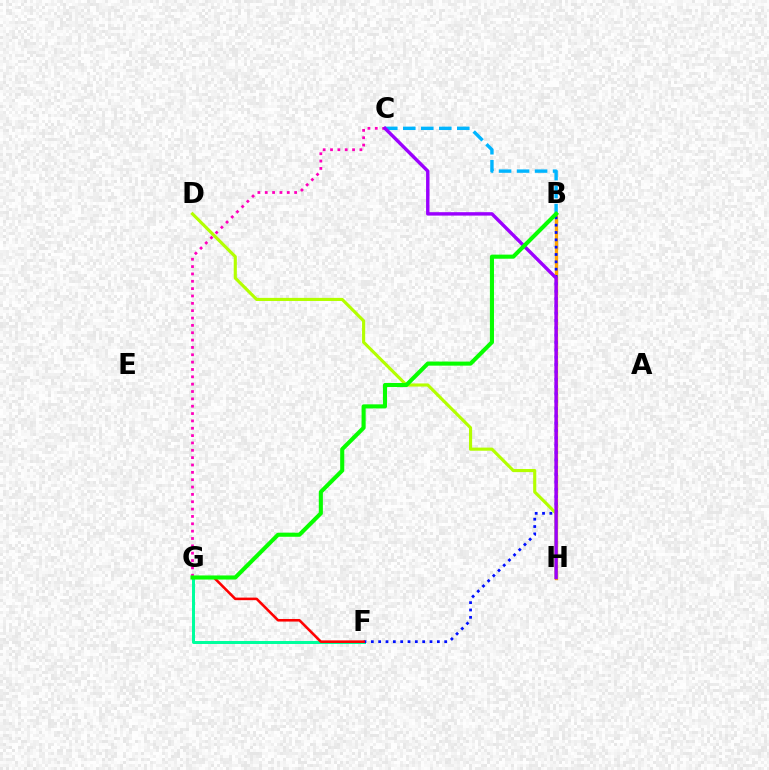{('B', 'C'): [{'color': '#00b5ff', 'line_style': 'dashed', 'thickness': 2.45}], ('F', 'G'): [{'color': '#00ff9d', 'line_style': 'solid', 'thickness': 2.15}, {'color': '#ff0000', 'line_style': 'solid', 'thickness': 1.85}], ('B', 'H'): [{'color': '#ffa500', 'line_style': 'solid', 'thickness': 2.4}], ('C', 'G'): [{'color': '#ff00bd', 'line_style': 'dotted', 'thickness': 2.0}], ('B', 'F'): [{'color': '#0010ff', 'line_style': 'dotted', 'thickness': 1.99}], ('D', 'H'): [{'color': '#b3ff00', 'line_style': 'solid', 'thickness': 2.25}], ('C', 'H'): [{'color': '#9b00ff', 'line_style': 'solid', 'thickness': 2.46}], ('B', 'G'): [{'color': '#08ff00', 'line_style': 'solid', 'thickness': 2.94}]}